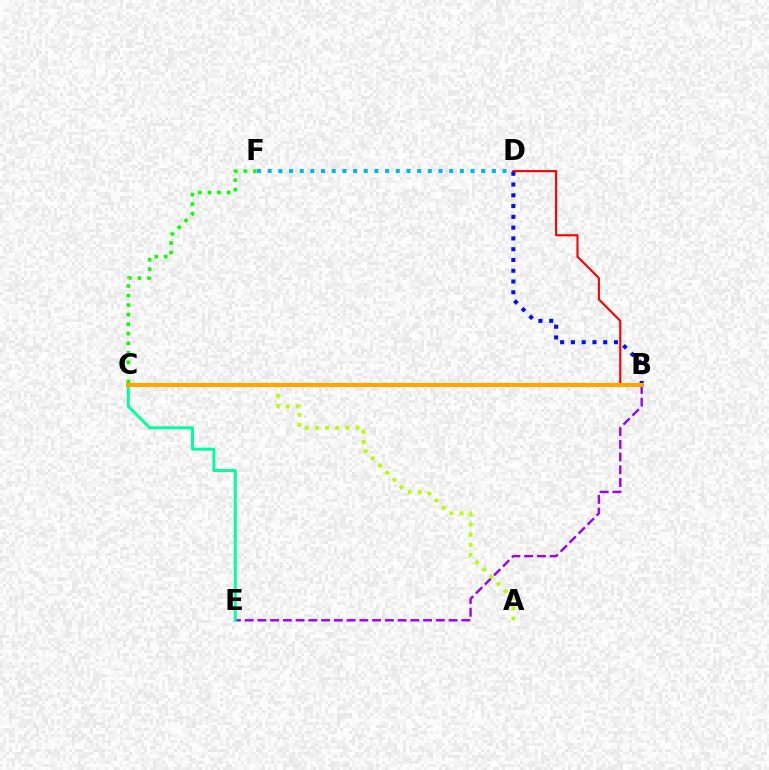{('D', 'F'): [{'color': '#00b5ff', 'line_style': 'dotted', 'thickness': 2.9}], ('C', 'F'): [{'color': '#08ff00', 'line_style': 'dotted', 'thickness': 2.59}], ('B', 'E'): [{'color': '#9b00ff', 'line_style': 'dashed', 'thickness': 1.73}], ('B', 'D'): [{'color': '#ff0000', 'line_style': 'solid', 'thickness': 1.55}, {'color': '#0010ff', 'line_style': 'dotted', 'thickness': 2.93}], ('A', 'C'): [{'color': '#b3ff00', 'line_style': 'dotted', 'thickness': 2.75}], ('B', 'C'): [{'color': '#ff00bd', 'line_style': 'dotted', 'thickness': 2.58}, {'color': '#ffa500', 'line_style': 'solid', 'thickness': 2.91}], ('C', 'E'): [{'color': '#00ff9d', 'line_style': 'solid', 'thickness': 2.12}]}